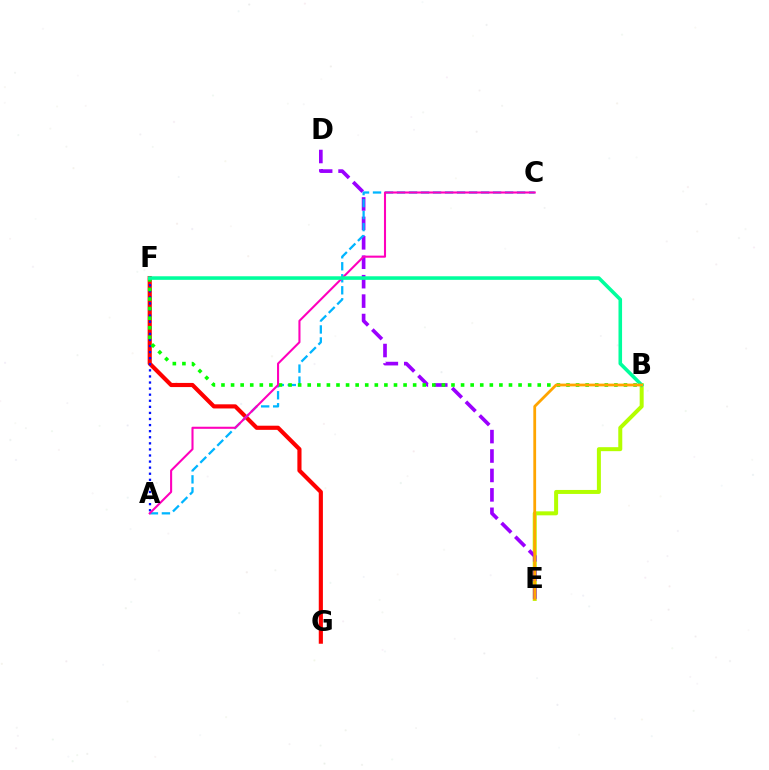{('B', 'E'): [{'color': '#b3ff00', 'line_style': 'solid', 'thickness': 2.87}, {'color': '#ffa500', 'line_style': 'solid', 'thickness': 2.01}], ('D', 'E'): [{'color': '#9b00ff', 'line_style': 'dashed', 'thickness': 2.64}], ('F', 'G'): [{'color': '#ff0000', 'line_style': 'solid', 'thickness': 2.98}], ('A', 'F'): [{'color': '#0010ff', 'line_style': 'dotted', 'thickness': 1.65}], ('A', 'C'): [{'color': '#00b5ff', 'line_style': 'dashed', 'thickness': 1.63}, {'color': '#ff00bd', 'line_style': 'solid', 'thickness': 1.5}], ('B', 'F'): [{'color': '#08ff00', 'line_style': 'dotted', 'thickness': 2.6}, {'color': '#00ff9d', 'line_style': 'solid', 'thickness': 2.57}]}